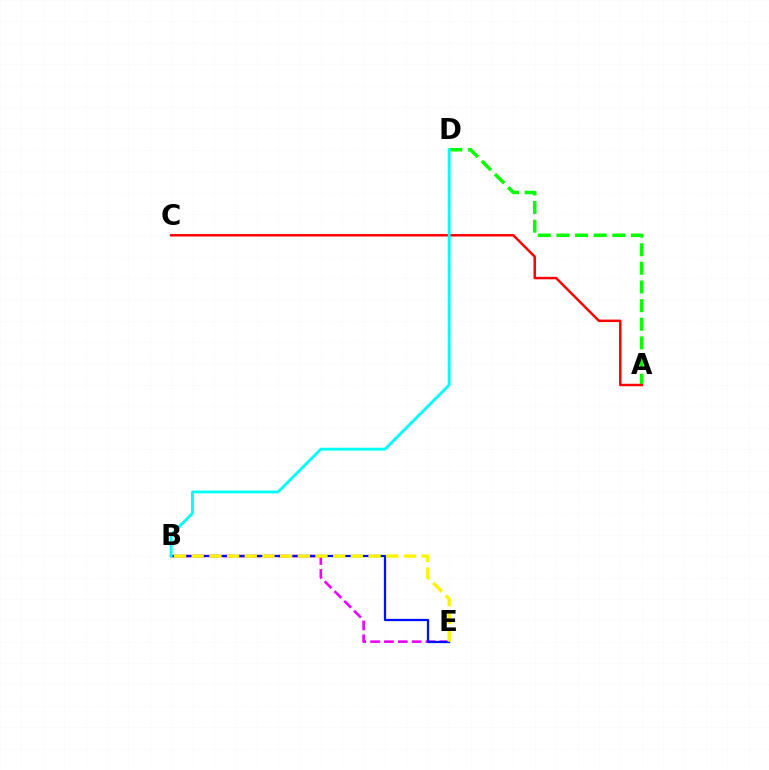{('B', 'E'): [{'color': '#ee00ff', 'line_style': 'dashed', 'thickness': 1.88}, {'color': '#0010ff', 'line_style': 'solid', 'thickness': 1.63}, {'color': '#fcf500', 'line_style': 'dashed', 'thickness': 2.4}], ('A', 'D'): [{'color': '#08ff00', 'line_style': 'dashed', 'thickness': 2.53}], ('A', 'C'): [{'color': '#ff0000', 'line_style': 'solid', 'thickness': 1.78}], ('B', 'D'): [{'color': '#00fff6', 'line_style': 'solid', 'thickness': 2.05}]}